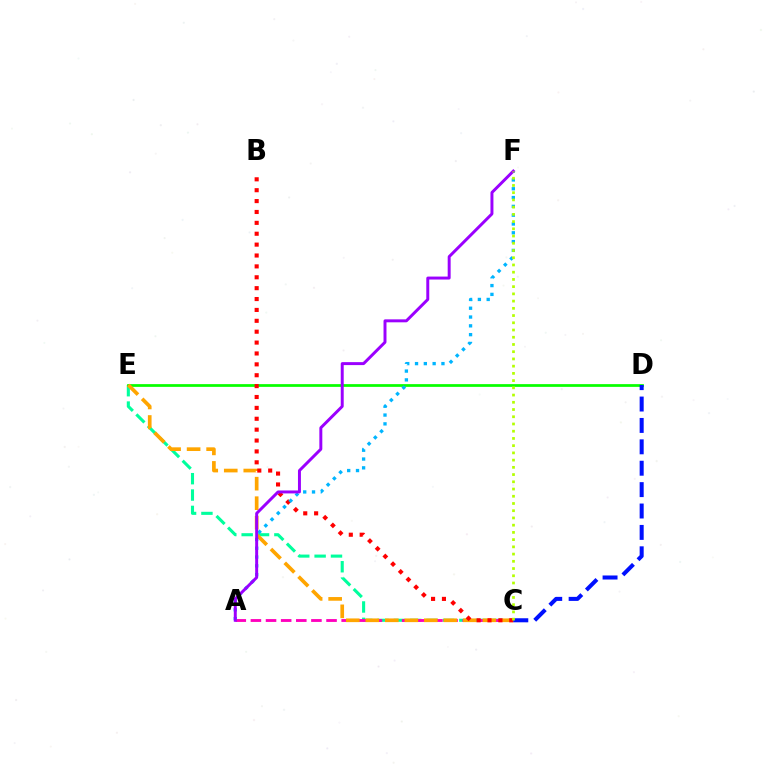{('C', 'E'): [{'color': '#00ff9d', 'line_style': 'dashed', 'thickness': 2.22}, {'color': '#ffa500', 'line_style': 'dashed', 'thickness': 2.65}], ('D', 'E'): [{'color': '#08ff00', 'line_style': 'solid', 'thickness': 1.98}], ('A', 'C'): [{'color': '#ff00bd', 'line_style': 'dashed', 'thickness': 2.06}], ('B', 'C'): [{'color': '#ff0000', 'line_style': 'dotted', 'thickness': 2.96}], ('A', 'F'): [{'color': '#00b5ff', 'line_style': 'dotted', 'thickness': 2.39}, {'color': '#9b00ff', 'line_style': 'solid', 'thickness': 2.13}], ('C', 'D'): [{'color': '#0010ff', 'line_style': 'dashed', 'thickness': 2.91}], ('C', 'F'): [{'color': '#b3ff00', 'line_style': 'dotted', 'thickness': 1.96}]}